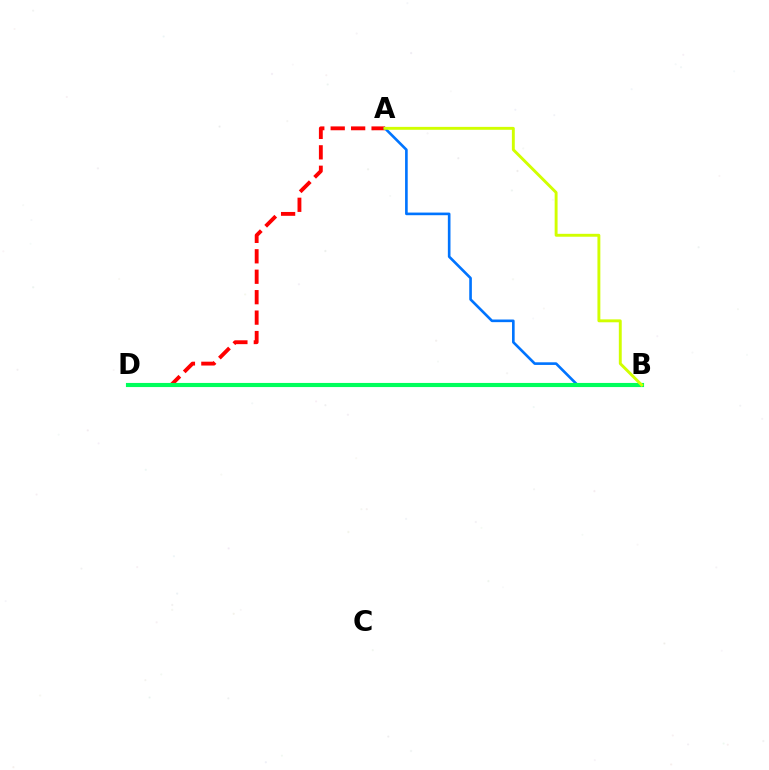{('A', 'D'): [{'color': '#ff0000', 'line_style': 'dashed', 'thickness': 2.78}], ('B', 'D'): [{'color': '#b900ff', 'line_style': 'dotted', 'thickness': 1.66}, {'color': '#00ff5c', 'line_style': 'solid', 'thickness': 2.97}], ('A', 'B'): [{'color': '#0074ff', 'line_style': 'solid', 'thickness': 1.9}, {'color': '#d1ff00', 'line_style': 'solid', 'thickness': 2.09}]}